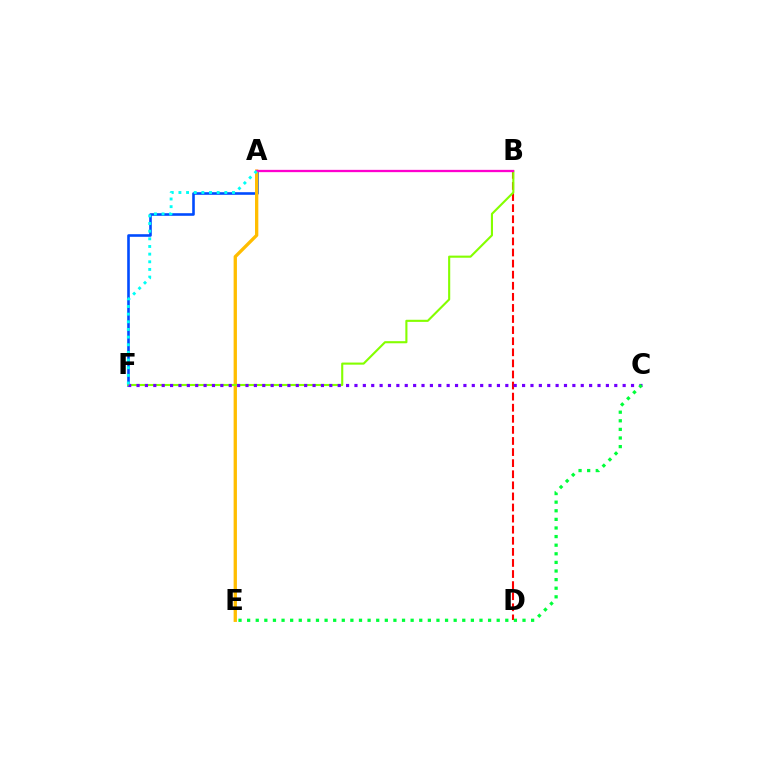{('A', 'F'): [{'color': '#004bff', 'line_style': 'solid', 'thickness': 1.88}, {'color': '#00fff6', 'line_style': 'dotted', 'thickness': 2.08}], ('B', 'D'): [{'color': '#ff0000', 'line_style': 'dashed', 'thickness': 1.51}], ('A', 'E'): [{'color': '#ffbd00', 'line_style': 'solid', 'thickness': 2.38}], ('B', 'F'): [{'color': '#84ff00', 'line_style': 'solid', 'thickness': 1.52}], ('C', 'F'): [{'color': '#7200ff', 'line_style': 'dotted', 'thickness': 2.28}], ('A', 'B'): [{'color': '#ff00cf', 'line_style': 'solid', 'thickness': 1.65}], ('C', 'E'): [{'color': '#00ff39', 'line_style': 'dotted', 'thickness': 2.34}]}